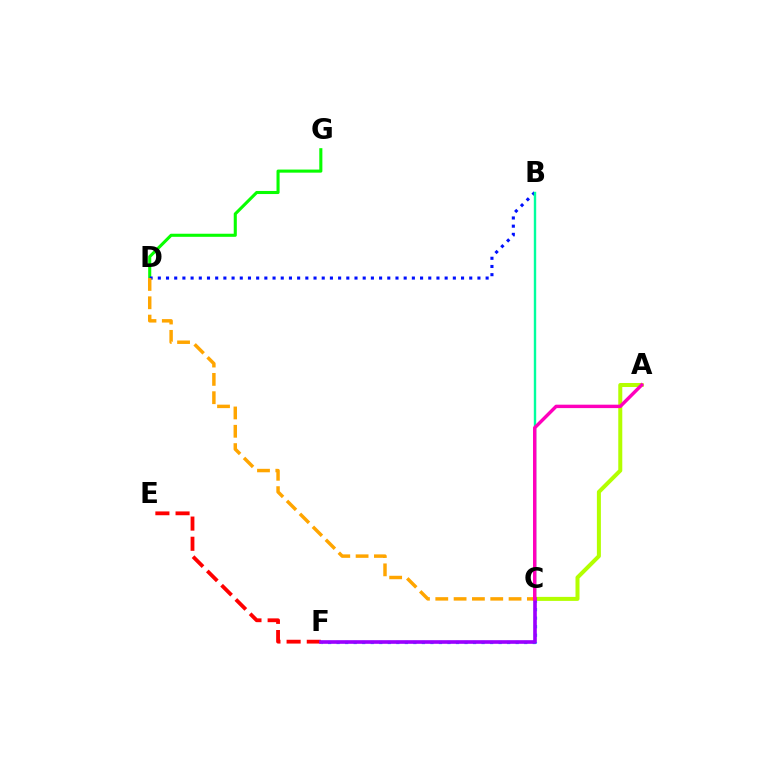{('C', 'F'): [{'color': '#00b5ff', 'line_style': 'dotted', 'thickness': 2.32}, {'color': '#9b00ff', 'line_style': 'solid', 'thickness': 2.61}], ('A', 'C'): [{'color': '#b3ff00', 'line_style': 'solid', 'thickness': 2.89}, {'color': '#ff00bd', 'line_style': 'solid', 'thickness': 2.46}], ('E', 'F'): [{'color': '#ff0000', 'line_style': 'dashed', 'thickness': 2.74}], ('D', 'G'): [{'color': '#08ff00', 'line_style': 'solid', 'thickness': 2.22}], ('B', 'D'): [{'color': '#0010ff', 'line_style': 'dotted', 'thickness': 2.23}], ('C', 'D'): [{'color': '#ffa500', 'line_style': 'dashed', 'thickness': 2.49}], ('B', 'C'): [{'color': '#00ff9d', 'line_style': 'solid', 'thickness': 1.73}]}